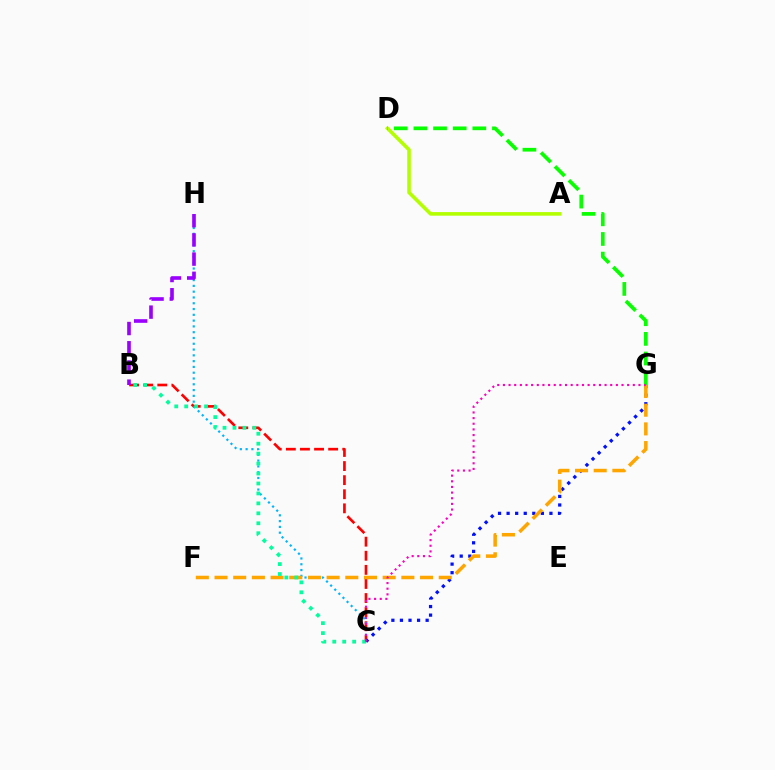{('B', 'C'): [{'color': '#ff0000', 'line_style': 'dashed', 'thickness': 1.91}, {'color': '#00ff9d', 'line_style': 'dotted', 'thickness': 2.7}], ('C', 'H'): [{'color': '#00b5ff', 'line_style': 'dotted', 'thickness': 1.57}], ('C', 'G'): [{'color': '#0010ff', 'line_style': 'dotted', 'thickness': 2.33}, {'color': '#ff00bd', 'line_style': 'dotted', 'thickness': 1.53}], ('B', 'H'): [{'color': '#9b00ff', 'line_style': 'dashed', 'thickness': 2.61}], ('A', 'D'): [{'color': '#b3ff00', 'line_style': 'solid', 'thickness': 2.58}], ('F', 'G'): [{'color': '#ffa500', 'line_style': 'dashed', 'thickness': 2.54}], ('D', 'G'): [{'color': '#08ff00', 'line_style': 'dashed', 'thickness': 2.67}]}